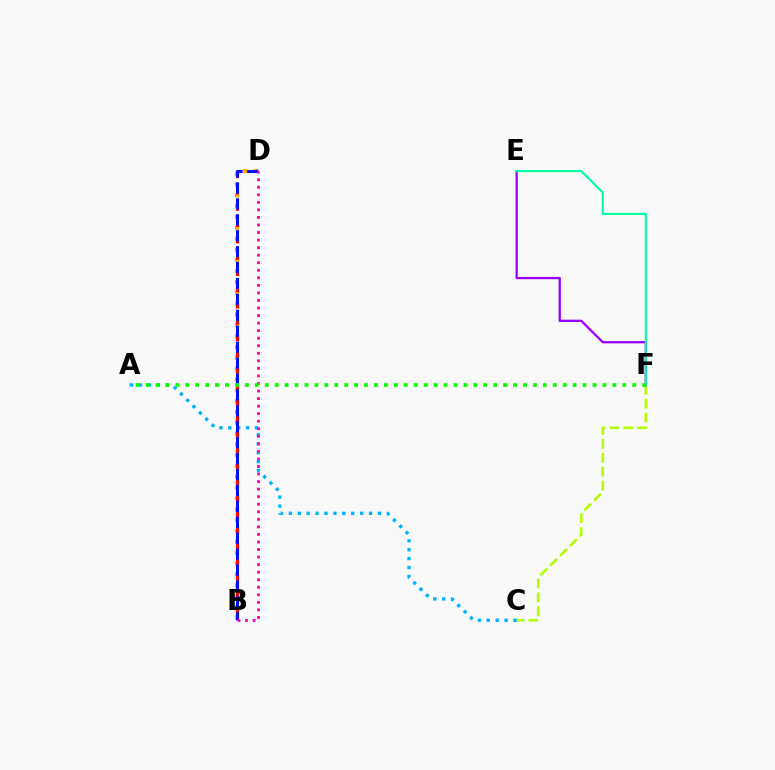{('B', 'D'): [{'color': '#ffa500', 'line_style': 'dotted', 'thickness': 2.94}, {'color': '#ff0000', 'line_style': 'dashed', 'thickness': 2.21}, {'color': '#0010ff', 'line_style': 'dashed', 'thickness': 2.16}, {'color': '#ff00bd', 'line_style': 'dotted', 'thickness': 2.05}], ('C', 'F'): [{'color': '#b3ff00', 'line_style': 'dashed', 'thickness': 1.88}], ('A', 'C'): [{'color': '#00b5ff', 'line_style': 'dotted', 'thickness': 2.42}], ('E', 'F'): [{'color': '#9b00ff', 'line_style': 'solid', 'thickness': 1.64}, {'color': '#00ff9d', 'line_style': 'solid', 'thickness': 1.53}], ('A', 'F'): [{'color': '#08ff00', 'line_style': 'dotted', 'thickness': 2.7}]}